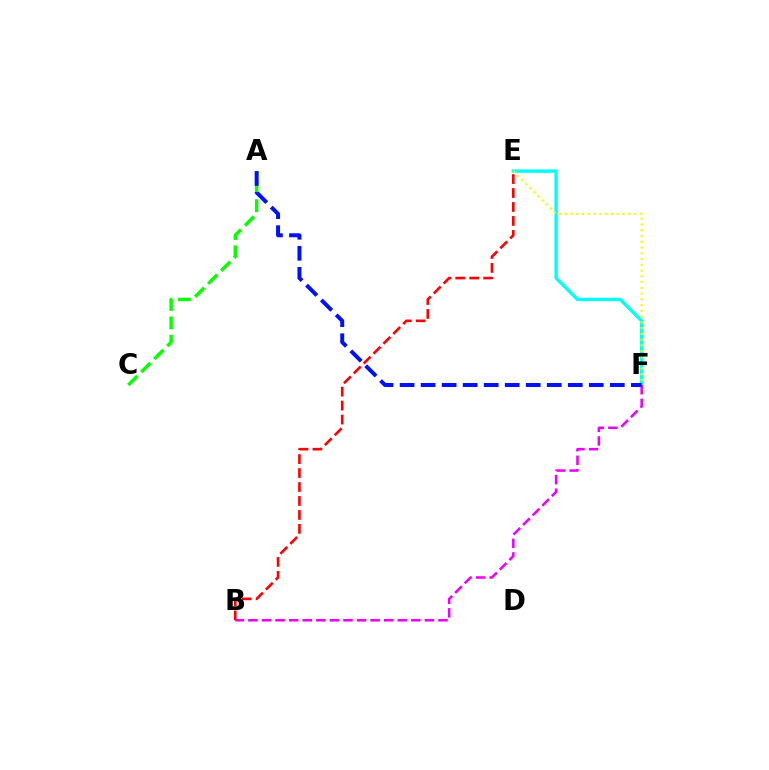{('E', 'F'): [{'color': '#00fff6', 'line_style': 'solid', 'thickness': 2.43}, {'color': '#fcf500', 'line_style': 'dotted', 'thickness': 1.57}], ('A', 'C'): [{'color': '#08ff00', 'line_style': 'dashed', 'thickness': 2.49}], ('B', 'F'): [{'color': '#ee00ff', 'line_style': 'dashed', 'thickness': 1.84}], ('A', 'F'): [{'color': '#0010ff', 'line_style': 'dashed', 'thickness': 2.86}], ('B', 'E'): [{'color': '#ff0000', 'line_style': 'dashed', 'thickness': 1.9}]}